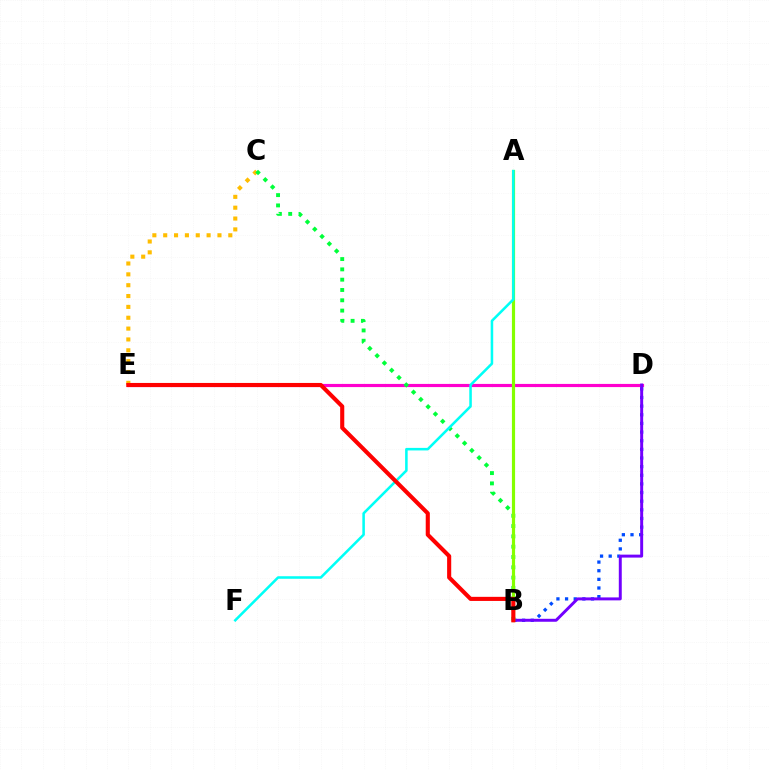{('B', 'D'): [{'color': '#004bff', 'line_style': 'dotted', 'thickness': 2.35}, {'color': '#7200ff', 'line_style': 'solid', 'thickness': 2.13}], ('C', 'E'): [{'color': '#ffbd00', 'line_style': 'dotted', 'thickness': 2.95}], ('D', 'E'): [{'color': '#ff00cf', 'line_style': 'solid', 'thickness': 2.28}], ('B', 'C'): [{'color': '#00ff39', 'line_style': 'dotted', 'thickness': 2.8}], ('A', 'B'): [{'color': '#84ff00', 'line_style': 'solid', 'thickness': 2.28}], ('A', 'F'): [{'color': '#00fff6', 'line_style': 'solid', 'thickness': 1.83}], ('B', 'E'): [{'color': '#ff0000', 'line_style': 'solid', 'thickness': 2.95}]}